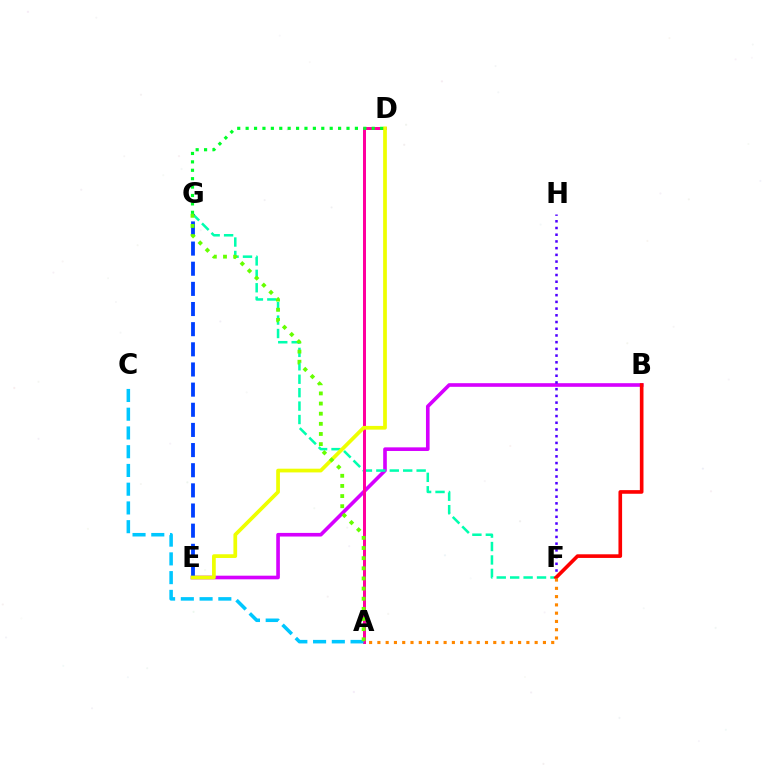{('B', 'E'): [{'color': '#d600ff', 'line_style': 'solid', 'thickness': 2.61}], ('F', 'H'): [{'color': '#4f00ff', 'line_style': 'dotted', 'thickness': 1.82}], ('F', 'G'): [{'color': '#00ffaf', 'line_style': 'dashed', 'thickness': 1.82}], ('A', 'D'): [{'color': '#ff00a0', 'line_style': 'solid', 'thickness': 2.16}], ('B', 'F'): [{'color': '#ff0000', 'line_style': 'solid', 'thickness': 2.62}], ('E', 'G'): [{'color': '#003fff', 'line_style': 'dashed', 'thickness': 2.74}], ('A', 'C'): [{'color': '#00c7ff', 'line_style': 'dashed', 'thickness': 2.55}], ('D', 'E'): [{'color': '#eeff00', 'line_style': 'solid', 'thickness': 2.68}], ('A', 'F'): [{'color': '#ff8800', 'line_style': 'dotted', 'thickness': 2.25}], ('A', 'G'): [{'color': '#66ff00', 'line_style': 'dotted', 'thickness': 2.75}], ('D', 'G'): [{'color': '#00ff27', 'line_style': 'dotted', 'thickness': 2.28}]}